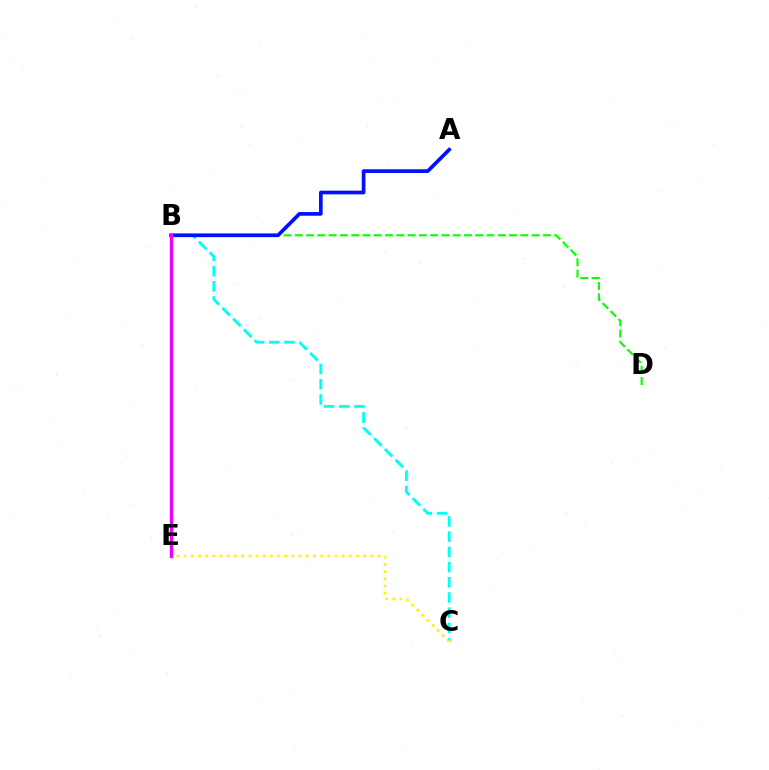{('B', 'C'): [{'color': '#00fff6', 'line_style': 'dashed', 'thickness': 2.07}], ('B', 'D'): [{'color': '#08ff00', 'line_style': 'dashed', 'thickness': 1.53}], ('A', 'B'): [{'color': '#0010ff', 'line_style': 'solid', 'thickness': 2.65}], ('B', 'E'): [{'color': '#ff0000', 'line_style': 'solid', 'thickness': 2.04}, {'color': '#ee00ff', 'line_style': 'solid', 'thickness': 2.43}], ('C', 'E'): [{'color': '#fcf500', 'line_style': 'dotted', 'thickness': 1.95}]}